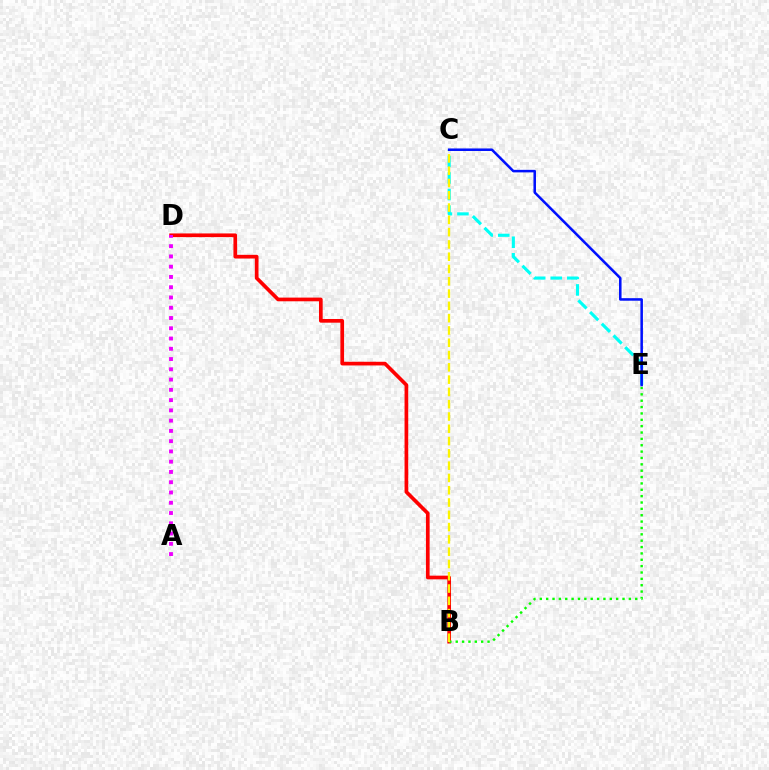{('C', 'E'): [{'color': '#00fff6', 'line_style': 'dashed', 'thickness': 2.25}, {'color': '#0010ff', 'line_style': 'solid', 'thickness': 1.83}], ('B', 'D'): [{'color': '#ff0000', 'line_style': 'solid', 'thickness': 2.65}], ('B', 'E'): [{'color': '#08ff00', 'line_style': 'dotted', 'thickness': 1.73}], ('A', 'D'): [{'color': '#ee00ff', 'line_style': 'dotted', 'thickness': 2.79}], ('B', 'C'): [{'color': '#fcf500', 'line_style': 'dashed', 'thickness': 1.67}]}